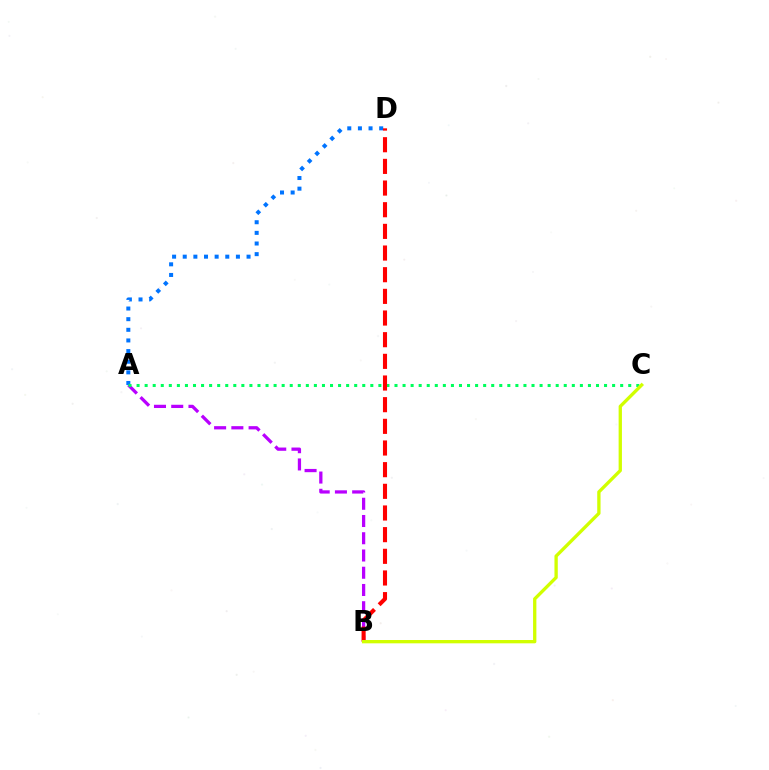{('A', 'B'): [{'color': '#b900ff', 'line_style': 'dashed', 'thickness': 2.34}], ('A', 'D'): [{'color': '#0074ff', 'line_style': 'dotted', 'thickness': 2.89}], ('A', 'C'): [{'color': '#00ff5c', 'line_style': 'dotted', 'thickness': 2.19}], ('B', 'D'): [{'color': '#ff0000', 'line_style': 'dashed', 'thickness': 2.94}], ('B', 'C'): [{'color': '#d1ff00', 'line_style': 'solid', 'thickness': 2.39}]}